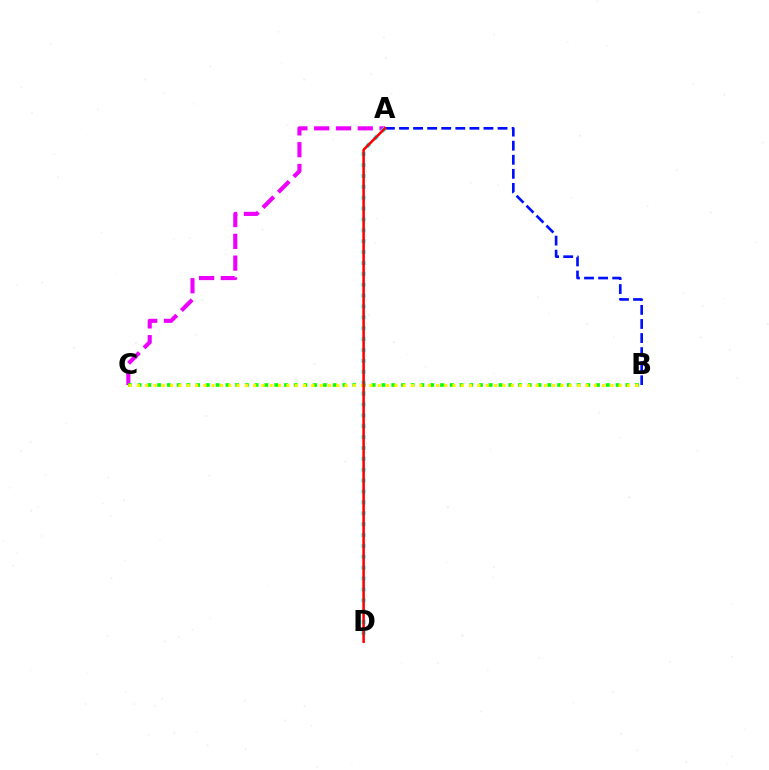{('A', 'C'): [{'color': '#ee00ff', 'line_style': 'dashed', 'thickness': 2.96}], ('B', 'C'): [{'color': '#08ff00', 'line_style': 'dotted', 'thickness': 2.65}, {'color': '#fcf500', 'line_style': 'dotted', 'thickness': 2.26}], ('A', 'B'): [{'color': '#0010ff', 'line_style': 'dashed', 'thickness': 1.91}], ('A', 'D'): [{'color': '#00fff6', 'line_style': 'dotted', 'thickness': 2.96}, {'color': '#ff0000', 'line_style': 'solid', 'thickness': 1.84}]}